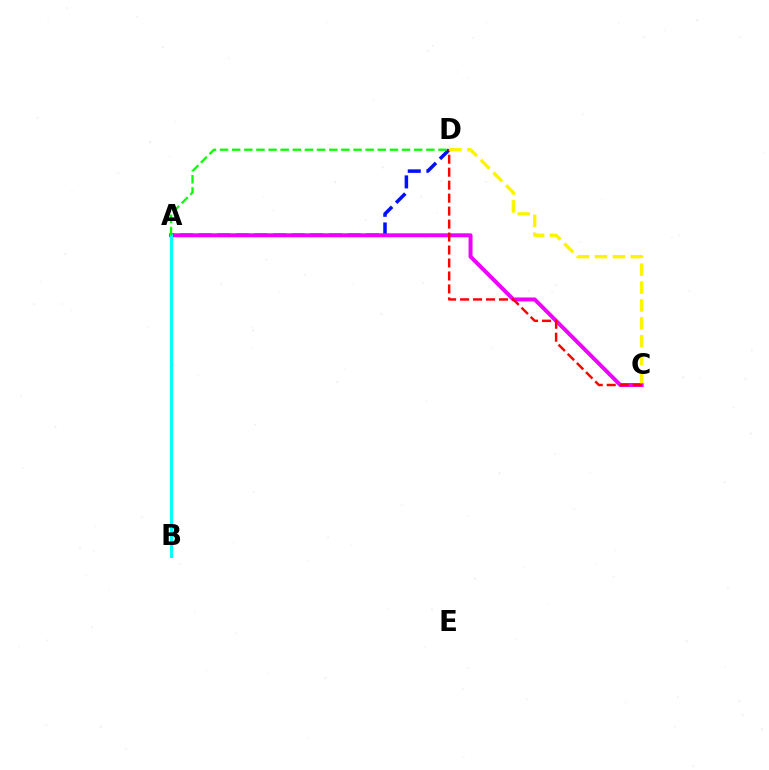{('A', 'D'): [{'color': '#0010ff', 'line_style': 'dashed', 'thickness': 2.53}, {'color': '#08ff00', 'line_style': 'dashed', 'thickness': 1.65}], ('A', 'C'): [{'color': '#ee00ff', 'line_style': 'solid', 'thickness': 2.85}], ('C', 'D'): [{'color': '#ff0000', 'line_style': 'dashed', 'thickness': 1.76}, {'color': '#fcf500', 'line_style': 'dashed', 'thickness': 2.43}], ('A', 'B'): [{'color': '#00fff6', 'line_style': 'solid', 'thickness': 2.14}]}